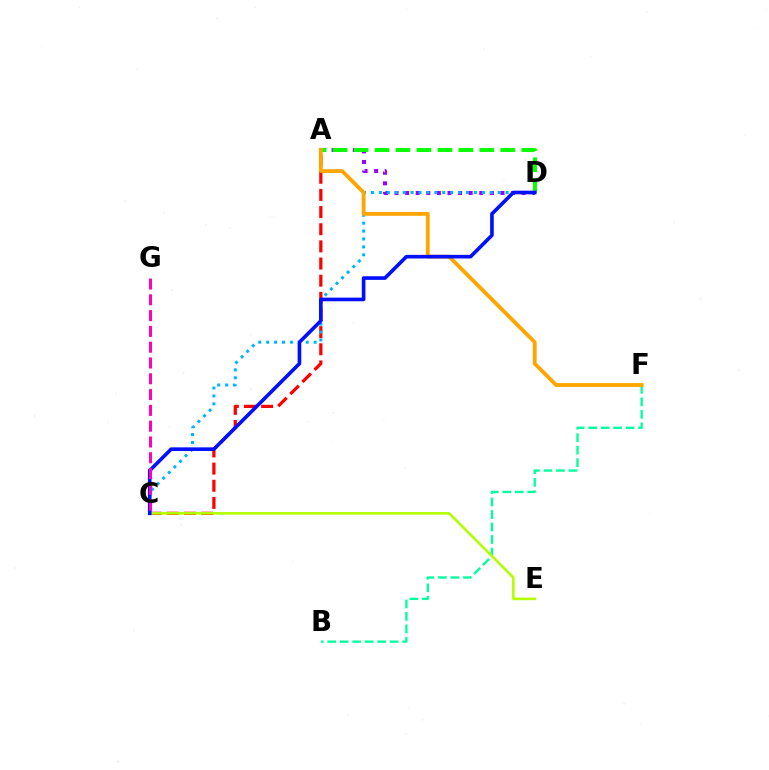{('A', 'C'): [{'color': '#ff0000', 'line_style': 'dashed', 'thickness': 2.33}], ('A', 'D'): [{'color': '#9b00ff', 'line_style': 'dotted', 'thickness': 2.88}, {'color': '#08ff00', 'line_style': 'dashed', 'thickness': 2.85}], ('B', 'F'): [{'color': '#00ff9d', 'line_style': 'dashed', 'thickness': 1.7}], ('C', 'D'): [{'color': '#00b5ff', 'line_style': 'dotted', 'thickness': 2.15}, {'color': '#0010ff', 'line_style': 'solid', 'thickness': 2.62}], ('A', 'F'): [{'color': '#ffa500', 'line_style': 'solid', 'thickness': 2.75}], ('C', 'E'): [{'color': '#b3ff00', 'line_style': 'solid', 'thickness': 1.87}], ('C', 'G'): [{'color': '#ff00bd', 'line_style': 'dashed', 'thickness': 2.15}]}